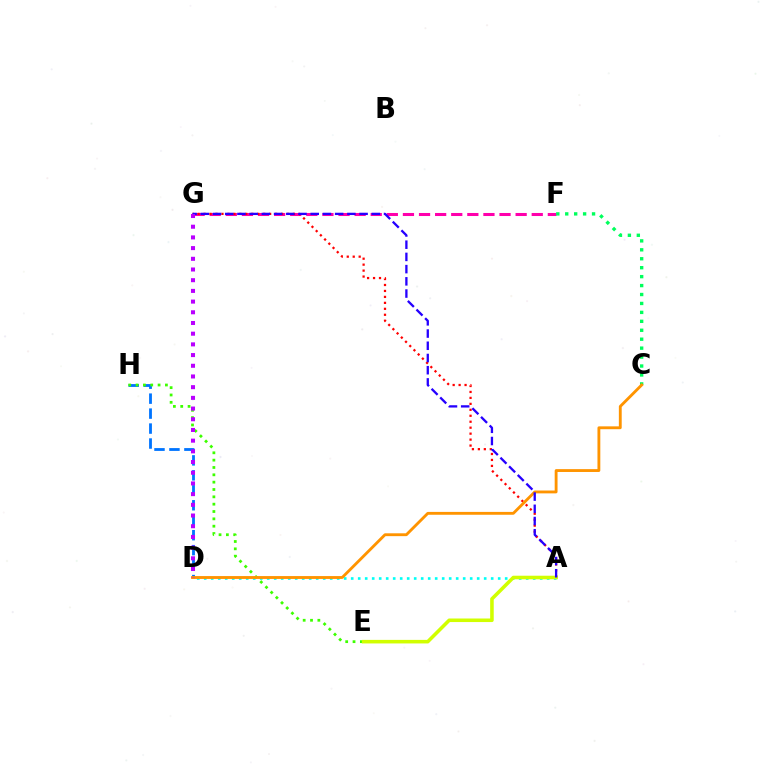{('A', 'D'): [{'color': '#00fff6', 'line_style': 'dotted', 'thickness': 1.9}], ('D', 'H'): [{'color': '#0074ff', 'line_style': 'dashed', 'thickness': 2.03}], ('F', 'G'): [{'color': '#ff00ac', 'line_style': 'dashed', 'thickness': 2.19}], ('C', 'F'): [{'color': '#00ff5c', 'line_style': 'dotted', 'thickness': 2.43}], ('E', 'H'): [{'color': '#3dff00', 'line_style': 'dotted', 'thickness': 1.99}], ('A', 'G'): [{'color': '#ff0000', 'line_style': 'dotted', 'thickness': 1.62}, {'color': '#2500ff', 'line_style': 'dashed', 'thickness': 1.66}], ('C', 'D'): [{'color': '#ff9400', 'line_style': 'solid', 'thickness': 2.05}], ('A', 'E'): [{'color': '#d1ff00', 'line_style': 'solid', 'thickness': 2.56}], ('D', 'G'): [{'color': '#b900ff', 'line_style': 'dotted', 'thickness': 2.91}]}